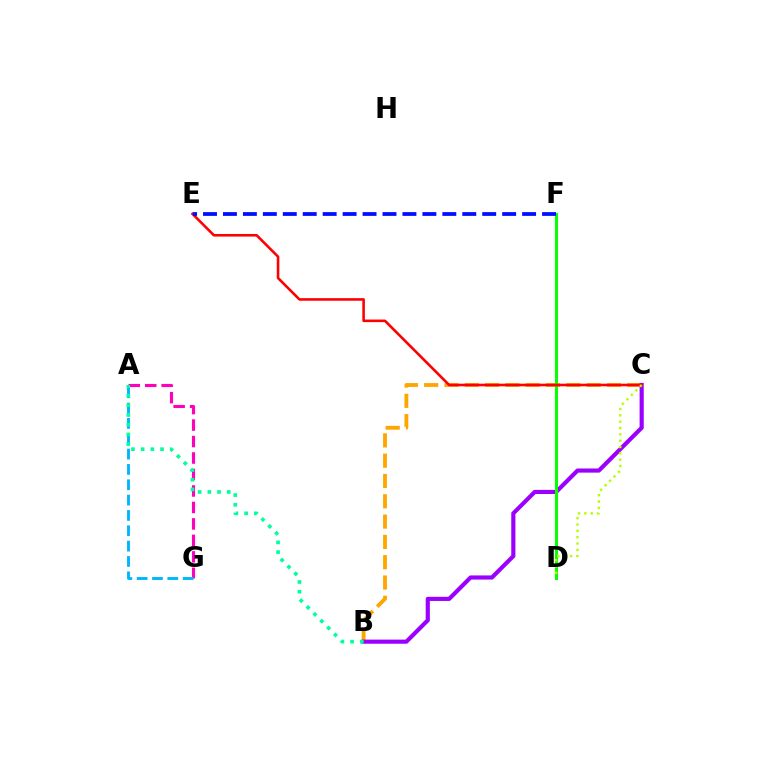{('B', 'C'): [{'color': '#ffa500', 'line_style': 'dashed', 'thickness': 2.76}, {'color': '#9b00ff', 'line_style': 'solid', 'thickness': 2.99}], ('D', 'F'): [{'color': '#08ff00', 'line_style': 'solid', 'thickness': 2.18}], ('A', 'G'): [{'color': '#ff00bd', 'line_style': 'dashed', 'thickness': 2.24}, {'color': '#00b5ff', 'line_style': 'dashed', 'thickness': 2.08}], ('C', 'E'): [{'color': '#ff0000', 'line_style': 'solid', 'thickness': 1.87}], ('C', 'D'): [{'color': '#b3ff00', 'line_style': 'dotted', 'thickness': 1.72}], ('E', 'F'): [{'color': '#0010ff', 'line_style': 'dashed', 'thickness': 2.71}], ('A', 'B'): [{'color': '#00ff9d', 'line_style': 'dotted', 'thickness': 2.63}]}